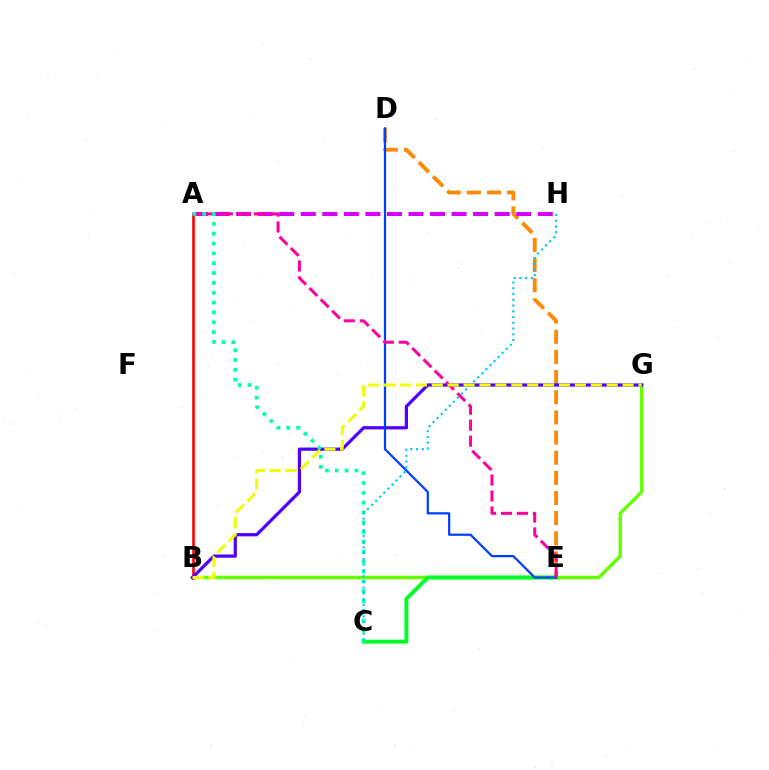{('A', 'B'): [{'color': '#ff0000', 'line_style': 'solid', 'thickness': 1.87}], ('B', 'G'): [{'color': '#66ff00', 'line_style': 'solid', 'thickness': 2.49}, {'color': '#4f00ff', 'line_style': 'solid', 'thickness': 2.33}, {'color': '#eeff00', 'line_style': 'dashed', 'thickness': 2.16}], ('D', 'E'): [{'color': '#ff8800', 'line_style': 'dashed', 'thickness': 2.74}, {'color': '#003fff', 'line_style': 'solid', 'thickness': 1.61}], ('C', 'E'): [{'color': '#00ff27', 'line_style': 'solid', 'thickness': 2.82}], ('A', 'H'): [{'color': '#d600ff', 'line_style': 'dashed', 'thickness': 2.93}], ('A', 'E'): [{'color': '#ff00a0', 'line_style': 'dashed', 'thickness': 2.17}], ('A', 'C'): [{'color': '#00ffaf', 'line_style': 'dotted', 'thickness': 2.67}], ('C', 'H'): [{'color': '#00c7ff', 'line_style': 'dotted', 'thickness': 1.56}]}